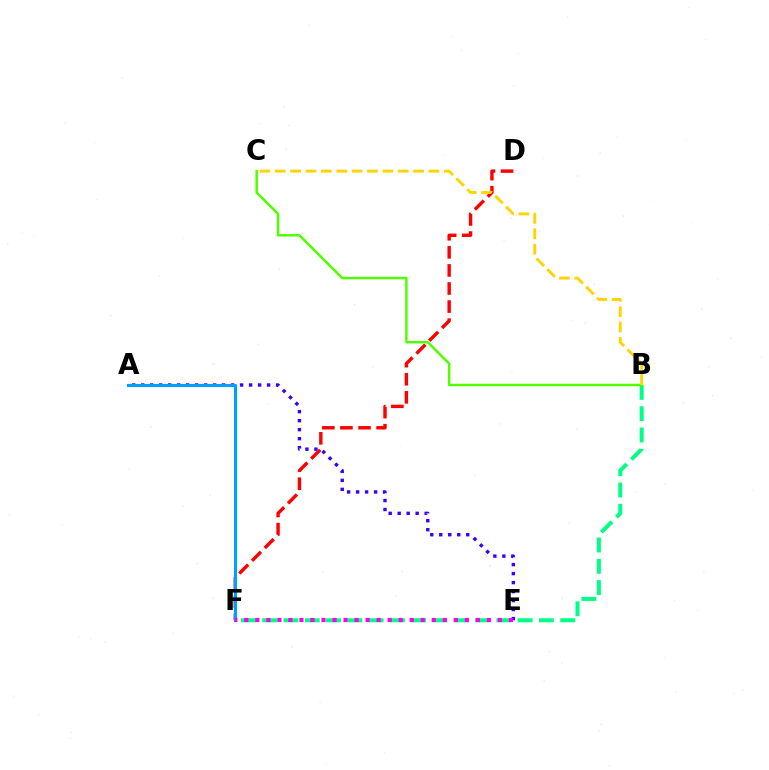{('A', 'E'): [{'color': '#3700ff', 'line_style': 'dotted', 'thickness': 2.44}], ('D', 'F'): [{'color': '#ff0000', 'line_style': 'dashed', 'thickness': 2.46}], ('B', 'F'): [{'color': '#00ff86', 'line_style': 'dashed', 'thickness': 2.89}], ('A', 'F'): [{'color': '#009eff', 'line_style': 'solid', 'thickness': 2.23}], ('E', 'F'): [{'color': '#ff00ed', 'line_style': 'dotted', 'thickness': 3.0}], ('B', 'C'): [{'color': '#4fff00', 'line_style': 'solid', 'thickness': 1.78}, {'color': '#ffd500', 'line_style': 'dashed', 'thickness': 2.09}]}